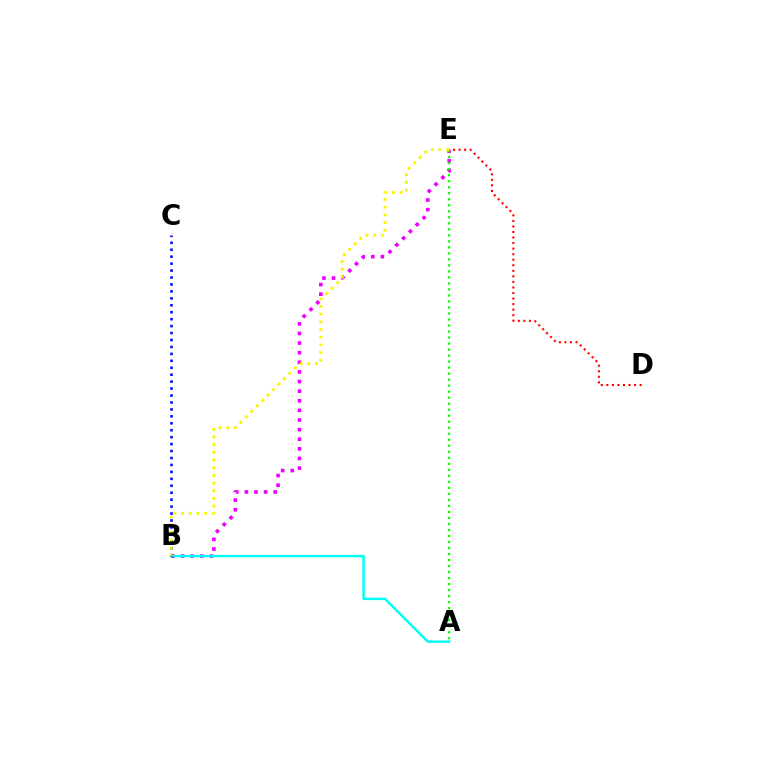{('D', 'E'): [{'color': '#ff0000', 'line_style': 'dotted', 'thickness': 1.51}], ('B', 'E'): [{'color': '#ee00ff', 'line_style': 'dotted', 'thickness': 2.61}, {'color': '#fcf500', 'line_style': 'dotted', 'thickness': 2.09}], ('A', 'B'): [{'color': '#00fff6', 'line_style': 'solid', 'thickness': 1.77}], ('B', 'C'): [{'color': '#0010ff', 'line_style': 'dotted', 'thickness': 1.89}], ('A', 'E'): [{'color': '#08ff00', 'line_style': 'dotted', 'thickness': 1.63}]}